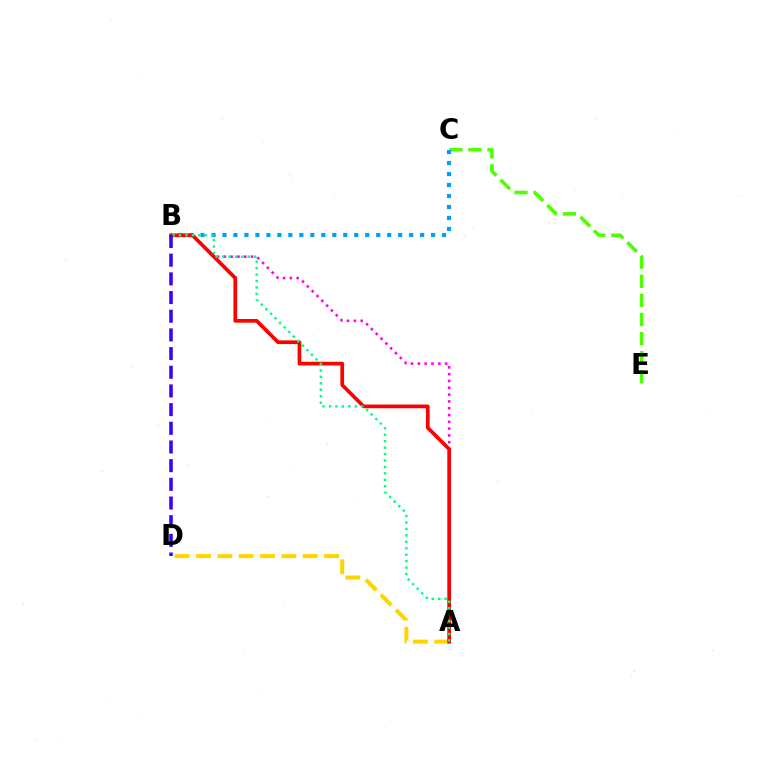{('C', 'E'): [{'color': '#4fff00', 'line_style': 'dashed', 'thickness': 2.59}], ('A', 'D'): [{'color': '#ffd500', 'line_style': 'dashed', 'thickness': 2.9}], ('A', 'B'): [{'color': '#ff00ed', 'line_style': 'dotted', 'thickness': 1.85}, {'color': '#ff0000', 'line_style': 'solid', 'thickness': 2.67}, {'color': '#00ff86', 'line_style': 'dotted', 'thickness': 1.75}], ('B', 'C'): [{'color': '#009eff', 'line_style': 'dotted', 'thickness': 2.98}], ('B', 'D'): [{'color': '#3700ff', 'line_style': 'dashed', 'thickness': 2.54}]}